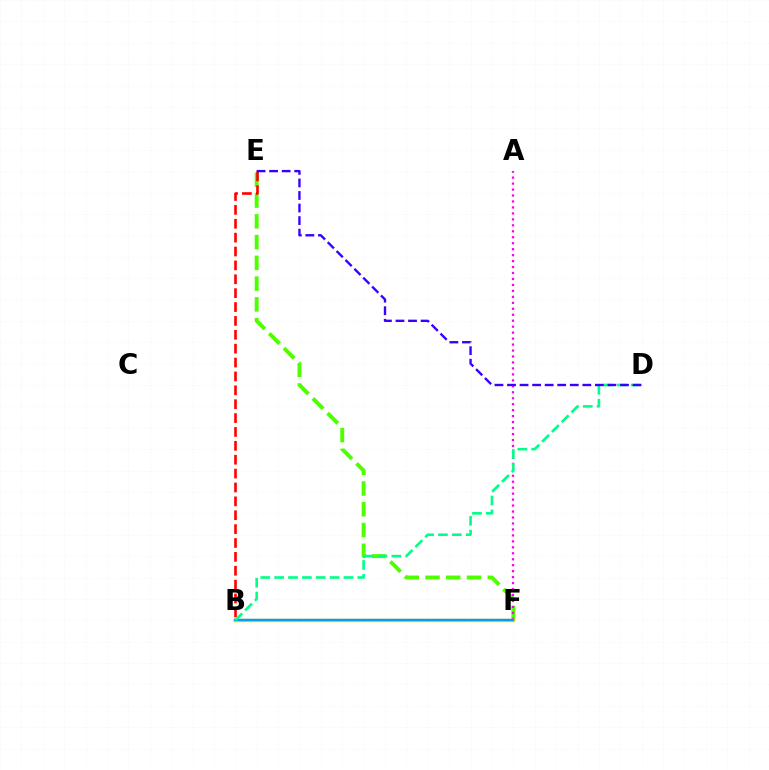{('E', 'F'): [{'color': '#4fff00', 'line_style': 'dashed', 'thickness': 2.82}], ('A', 'F'): [{'color': '#ff00ed', 'line_style': 'dotted', 'thickness': 1.62}], ('B', 'E'): [{'color': '#ff0000', 'line_style': 'dashed', 'thickness': 1.89}], ('B', 'F'): [{'color': '#ffd500', 'line_style': 'solid', 'thickness': 2.46}, {'color': '#009eff', 'line_style': 'solid', 'thickness': 1.75}], ('B', 'D'): [{'color': '#00ff86', 'line_style': 'dashed', 'thickness': 1.88}], ('D', 'E'): [{'color': '#3700ff', 'line_style': 'dashed', 'thickness': 1.71}]}